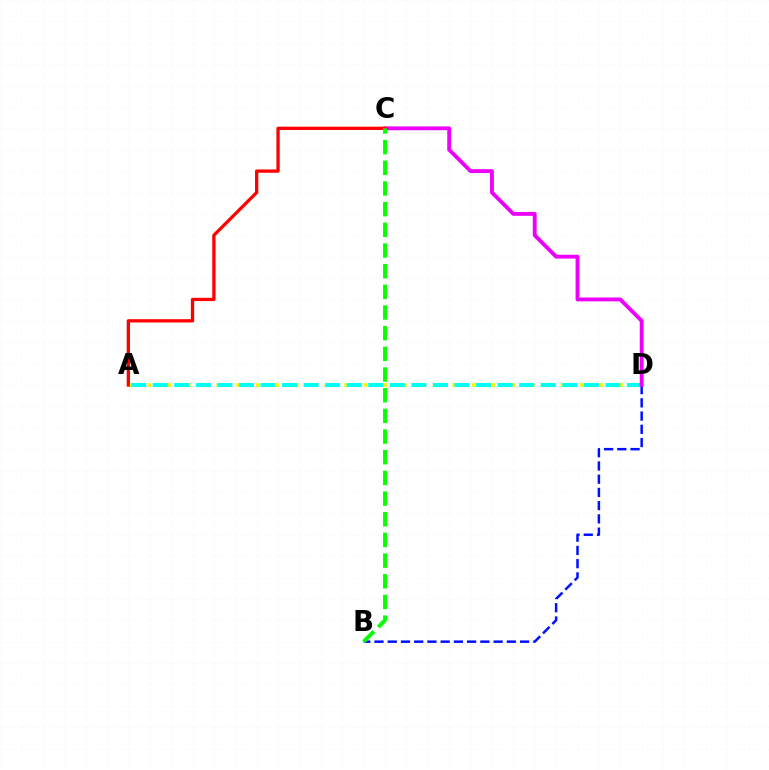{('A', 'D'): [{'color': '#fcf500', 'line_style': 'dotted', 'thickness': 2.67}, {'color': '#00fff6', 'line_style': 'dashed', 'thickness': 2.93}], ('B', 'D'): [{'color': '#0010ff', 'line_style': 'dashed', 'thickness': 1.8}], ('C', 'D'): [{'color': '#ee00ff', 'line_style': 'solid', 'thickness': 2.77}], ('A', 'C'): [{'color': '#ff0000', 'line_style': 'solid', 'thickness': 2.37}], ('B', 'C'): [{'color': '#08ff00', 'line_style': 'dashed', 'thickness': 2.81}]}